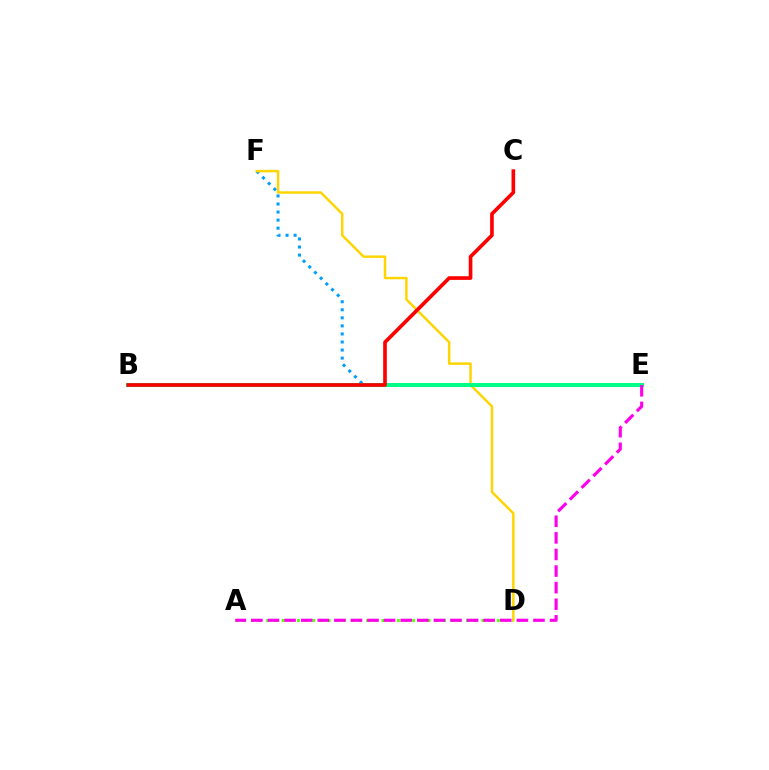{('E', 'F'): [{'color': '#009eff', 'line_style': 'dotted', 'thickness': 2.19}], ('A', 'D'): [{'color': '#4fff00', 'line_style': 'dotted', 'thickness': 2.09}], ('D', 'F'): [{'color': '#ffd500', 'line_style': 'solid', 'thickness': 1.77}], ('B', 'E'): [{'color': '#3700ff', 'line_style': 'dotted', 'thickness': 2.06}, {'color': '#00ff86', 'line_style': 'solid', 'thickness': 2.85}], ('B', 'C'): [{'color': '#ff0000', 'line_style': 'solid', 'thickness': 2.63}], ('A', 'E'): [{'color': '#ff00ed', 'line_style': 'dashed', 'thickness': 2.25}]}